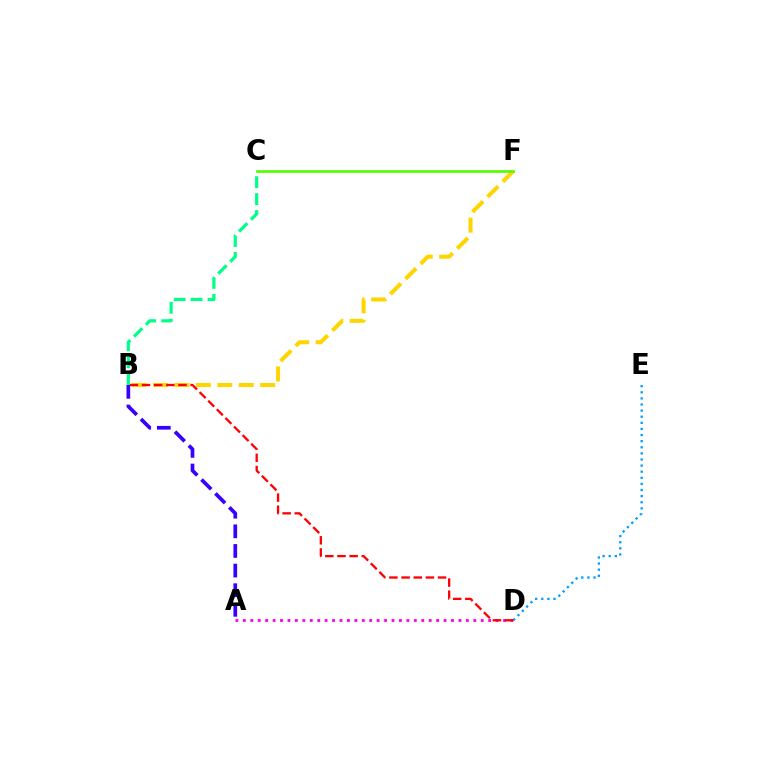{('D', 'E'): [{'color': '#009eff', 'line_style': 'dotted', 'thickness': 1.66}], ('A', 'D'): [{'color': '#ff00ed', 'line_style': 'dotted', 'thickness': 2.02}], ('B', 'F'): [{'color': '#ffd500', 'line_style': 'dashed', 'thickness': 2.91}], ('C', 'F'): [{'color': '#4fff00', 'line_style': 'solid', 'thickness': 1.92}], ('B', 'D'): [{'color': '#ff0000', 'line_style': 'dashed', 'thickness': 1.65}], ('A', 'B'): [{'color': '#3700ff', 'line_style': 'dashed', 'thickness': 2.67}], ('B', 'C'): [{'color': '#00ff86', 'line_style': 'dashed', 'thickness': 2.3}]}